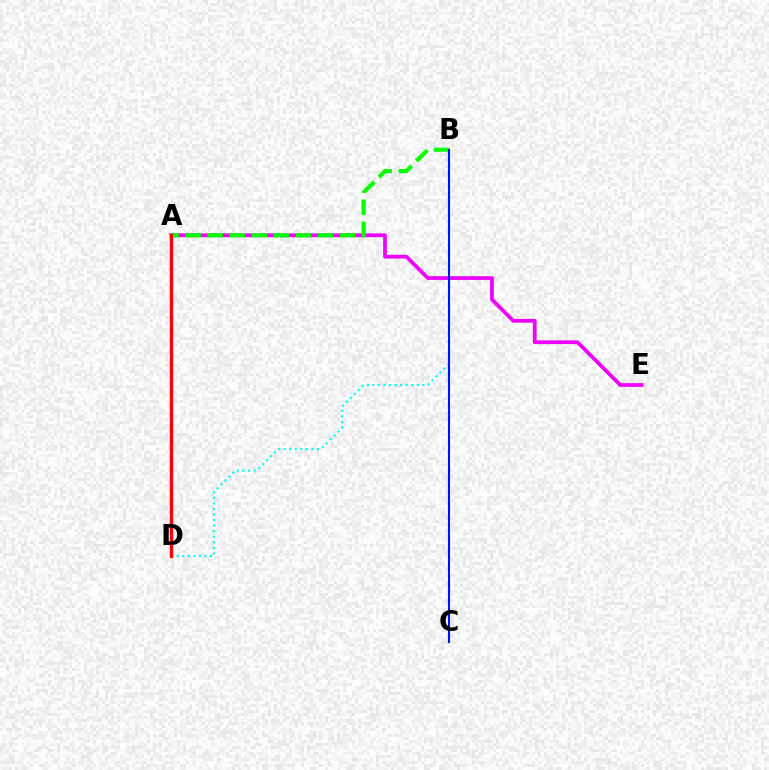{('A', 'E'): [{'color': '#ee00ff', 'line_style': 'solid', 'thickness': 2.7}], ('B', 'D'): [{'color': '#00fff6', 'line_style': 'dotted', 'thickness': 1.51}], ('A', 'B'): [{'color': '#08ff00', 'line_style': 'dashed', 'thickness': 3.0}], ('B', 'C'): [{'color': '#0010ff', 'line_style': 'solid', 'thickness': 1.52}], ('A', 'D'): [{'color': '#fcf500', 'line_style': 'dotted', 'thickness': 2.89}, {'color': '#ff0000', 'line_style': 'solid', 'thickness': 2.4}]}